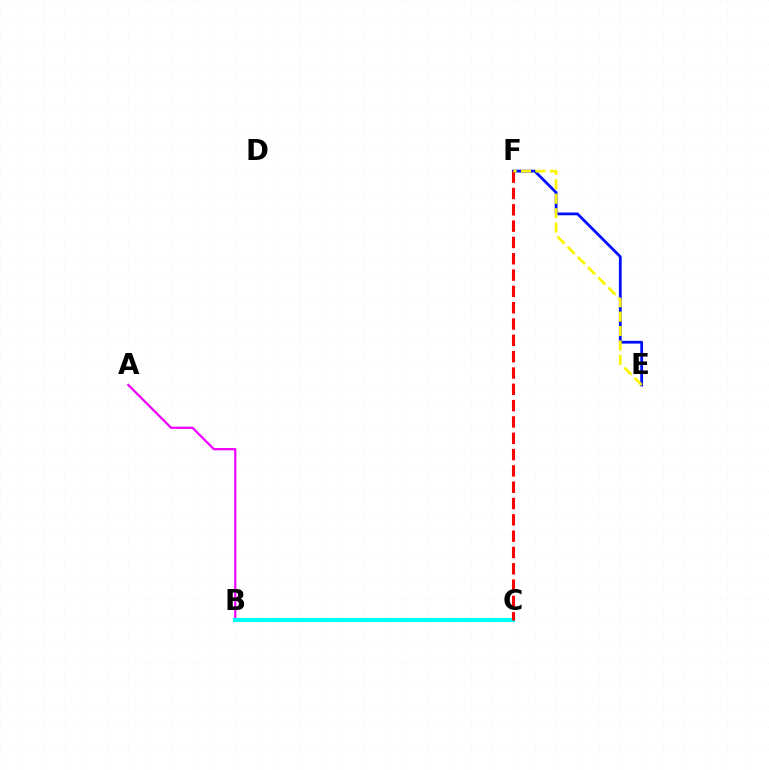{('E', 'F'): [{'color': '#0010ff', 'line_style': 'solid', 'thickness': 2.01}, {'color': '#fcf500', 'line_style': 'dashed', 'thickness': 1.96}], ('A', 'B'): [{'color': '#ee00ff', 'line_style': 'solid', 'thickness': 1.61}], ('B', 'C'): [{'color': '#08ff00', 'line_style': 'dashed', 'thickness': 1.85}, {'color': '#00fff6', 'line_style': 'solid', 'thickness': 2.99}], ('C', 'F'): [{'color': '#ff0000', 'line_style': 'dashed', 'thickness': 2.22}]}